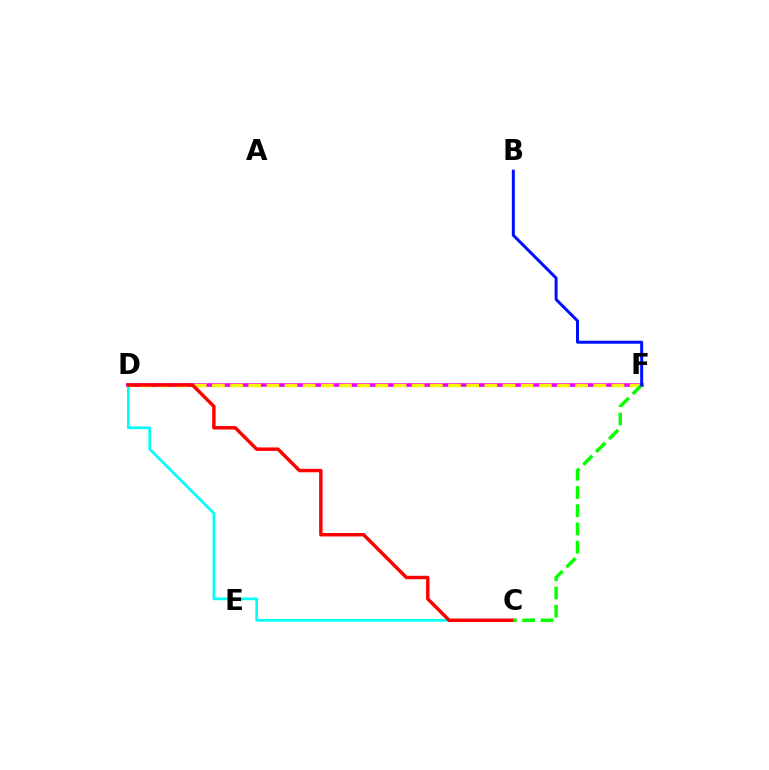{('D', 'F'): [{'color': '#ee00ff', 'line_style': 'solid', 'thickness': 2.63}, {'color': '#fcf500', 'line_style': 'dashed', 'thickness': 2.47}], ('C', 'D'): [{'color': '#00fff6', 'line_style': 'solid', 'thickness': 1.93}, {'color': '#ff0000', 'line_style': 'solid', 'thickness': 2.48}], ('C', 'F'): [{'color': '#08ff00', 'line_style': 'dashed', 'thickness': 2.48}], ('B', 'F'): [{'color': '#0010ff', 'line_style': 'solid', 'thickness': 2.15}]}